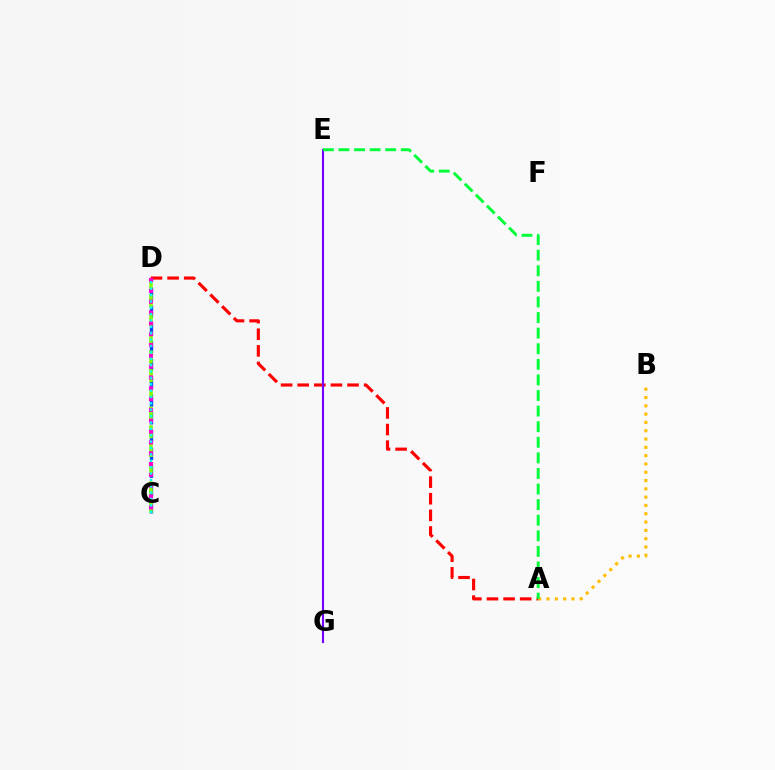{('A', 'B'): [{'color': '#ffbd00', 'line_style': 'dotted', 'thickness': 2.26}], ('A', 'D'): [{'color': '#ff0000', 'line_style': 'dashed', 'thickness': 2.26}], ('C', 'D'): [{'color': '#004bff', 'line_style': 'dashed', 'thickness': 2.42}, {'color': '#84ff00', 'line_style': 'dashed', 'thickness': 2.54}, {'color': '#ff00cf', 'line_style': 'dotted', 'thickness': 2.94}, {'color': '#00fff6', 'line_style': 'dotted', 'thickness': 1.73}], ('E', 'G'): [{'color': '#7200ff', 'line_style': 'solid', 'thickness': 1.52}], ('A', 'E'): [{'color': '#00ff39', 'line_style': 'dashed', 'thickness': 2.12}]}